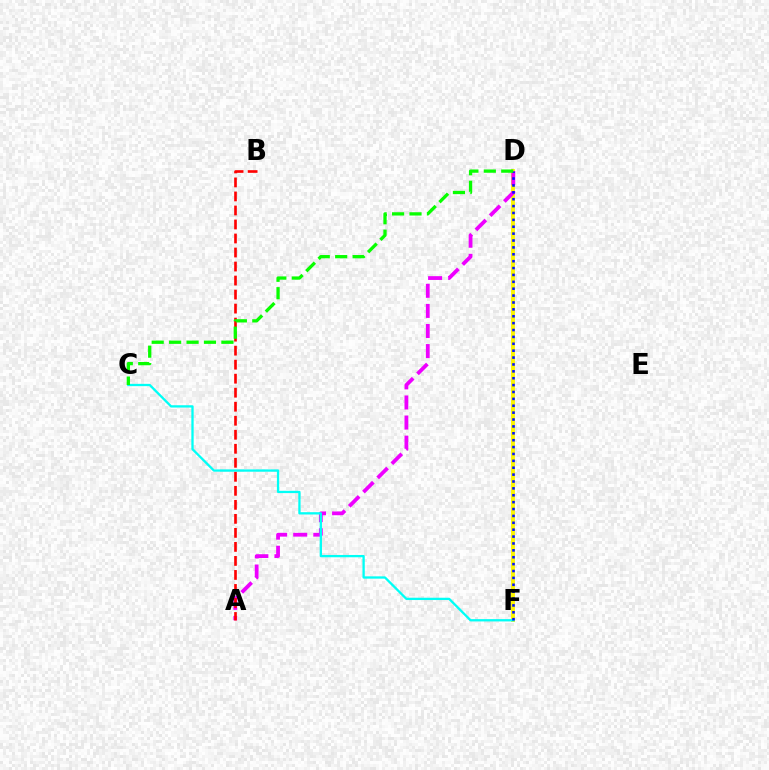{('D', 'F'): [{'color': '#fcf500', 'line_style': 'solid', 'thickness': 2.79}, {'color': '#0010ff', 'line_style': 'dotted', 'thickness': 1.87}], ('A', 'D'): [{'color': '#ee00ff', 'line_style': 'dashed', 'thickness': 2.73}], ('C', 'F'): [{'color': '#00fff6', 'line_style': 'solid', 'thickness': 1.66}], ('A', 'B'): [{'color': '#ff0000', 'line_style': 'dashed', 'thickness': 1.9}], ('C', 'D'): [{'color': '#08ff00', 'line_style': 'dashed', 'thickness': 2.37}]}